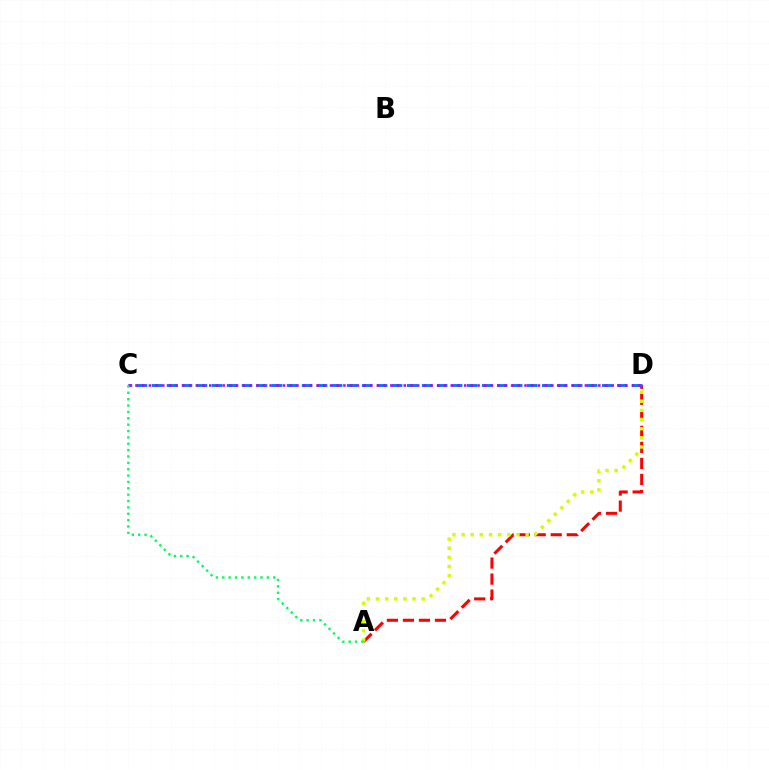{('A', 'D'): [{'color': '#ff0000', 'line_style': 'dashed', 'thickness': 2.18}, {'color': '#d1ff00', 'line_style': 'dotted', 'thickness': 2.49}], ('C', 'D'): [{'color': '#0074ff', 'line_style': 'dashed', 'thickness': 2.04}, {'color': '#b900ff', 'line_style': 'dotted', 'thickness': 1.82}], ('A', 'C'): [{'color': '#00ff5c', 'line_style': 'dotted', 'thickness': 1.73}]}